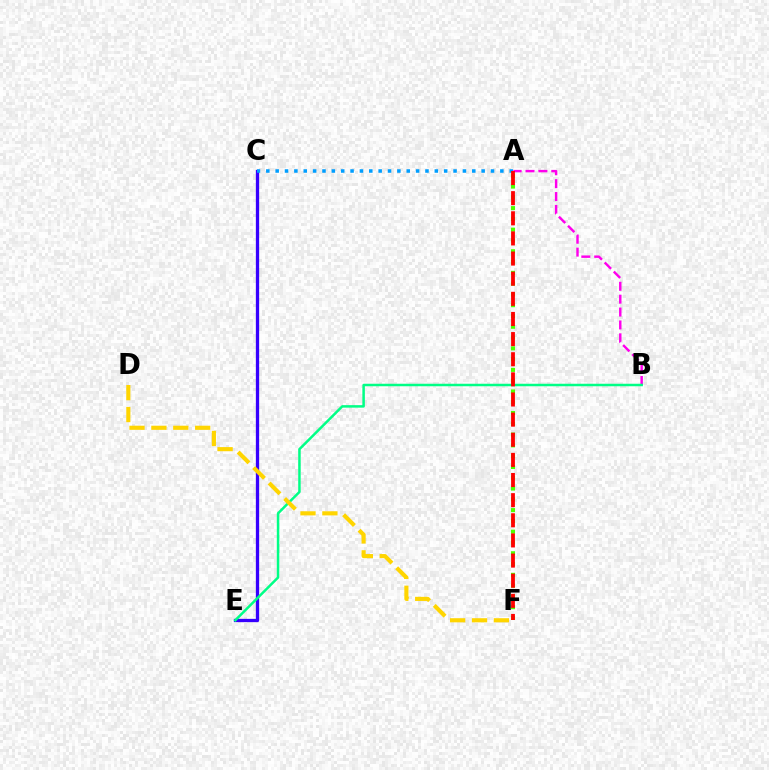{('C', 'E'): [{'color': '#3700ff', 'line_style': 'solid', 'thickness': 2.37}], ('A', 'C'): [{'color': '#009eff', 'line_style': 'dotted', 'thickness': 2.54}], ('A', 'B'): [{'color': '#ff00ed', 'line_style': 'dashed', 'thickness': 1.75}], ('B', 'E'): [{'color': '#00ff86', 'line_style': 'solid', 'thickness': 1.8}], ('A', 'F'): [{'color': '#4fff00', 'line_style': 'dotted', 'thickness': 2.93}, {'color': '#ff0000', 'line_style': 'dashed', 'thickness': 2.74}], ('D', 'F'): [{'color': '#ffd500', 'line_style': 'dashed', 'thickness': 2.97}]}